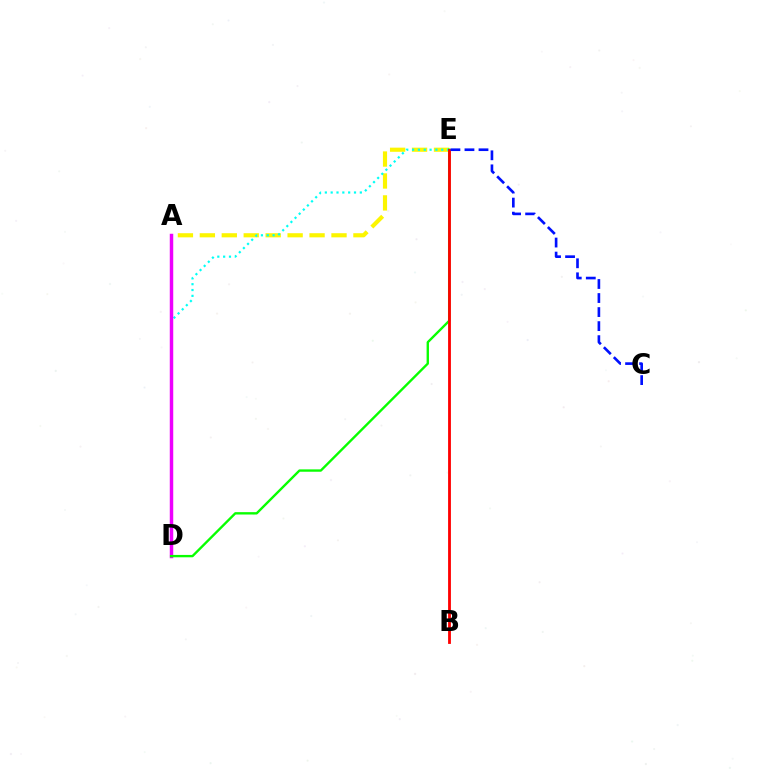{('A', 'E'): [{'color': '#fcf500', 'line_style': 'dashed', 'thickness': 2.98}], ('D', 'E'): [{'color': '#00fff6', 'line_style': 'dotted', 'thickness': 1.58}, {'color': '#08ff00', 'line_style': 'solid', 'thickness': 1.7}], ('A', 'D'): [{'color': '#ee00ff', 'line_style': 'solid', 'thickness': 2.5}], ('B', 'E'): [{'color': '#ff0000', 'line_style': 'solid', 'thickness': 2.03}], ('C', 'E'): [{'color': '#0010ff', 'line_style': 'dashed', 'thickness': 1.91}]}